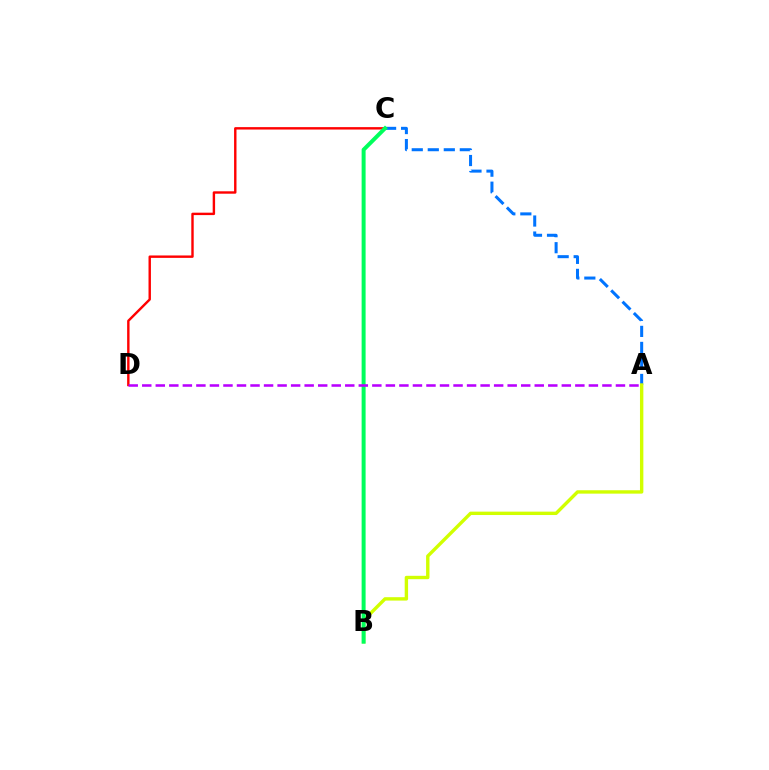{('A', 'C'): [{'color': '#0074ff', 'line_style': 'dashed', 'thickness': 2.18}], ('A', 'B'): [{'color': '#d1ff00', 'line_style': 'solid', 'thickness': 2.44}], ('C', 'D'): [{'color': '#ff0000', 'line_style': 'solid', 'thickness': 1.73}], ('B', 'C'): [{'color': '#00ff5c', 'line_style': 'solid', 'thickness': 2.87}], ('A', 'D'): [{'color': '#b900ff', 'line_style': 'dashed', 'thickness': 1.84}]}